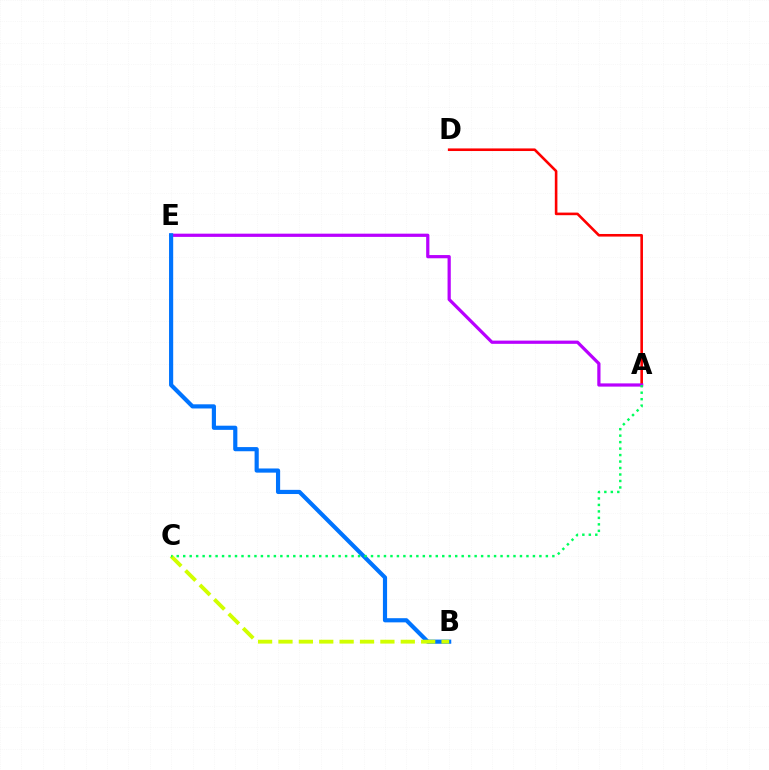{('A', 'D'): [{'color': '#ff0000', 'line_style': 'solid', 'thickness': 1.87}], ('A', 'E'): [{'color': '#b900ff', 'line_style': 'solid', 'thickness': 2.32}], ('B', 'E'): [{'color': '#0074ff', 'line_style': 'solid', 'thickness': 3.0}], ('B', 'C'): [{'color': '#d1ff00', 'line_style': 'dashed', 'thickness': 2.77}], ('A', 'C'): [{'color': '#00ff5c', 'line_style': 'dotted', 'thickness': 1.76}]}